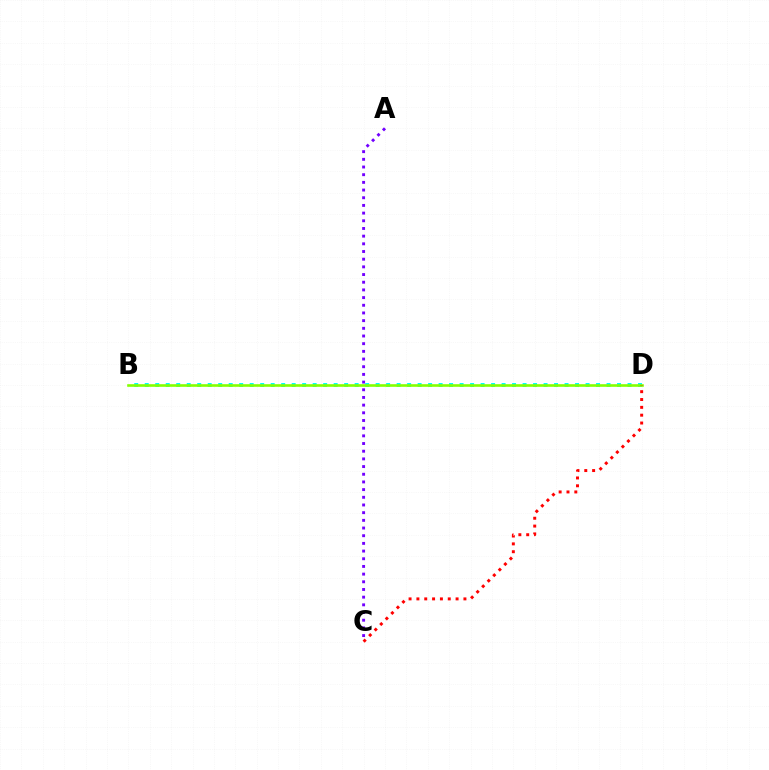{('B', 'D'): [{'color': '#00fff6', 'line_style': 'dotted', 'thickness': 2.85}, {'color': '#84ff00', 'line_style': 'solid', 'thickness': 1.88}], ('A', 'C'): [{'color': '#7200ff', 'line_style': 'dotted', 'thickness': 2.09}], ('C', 'D'): [{'color': '#ff0000', 'line_style': 'dotted', 'thickness': 2.13}]}